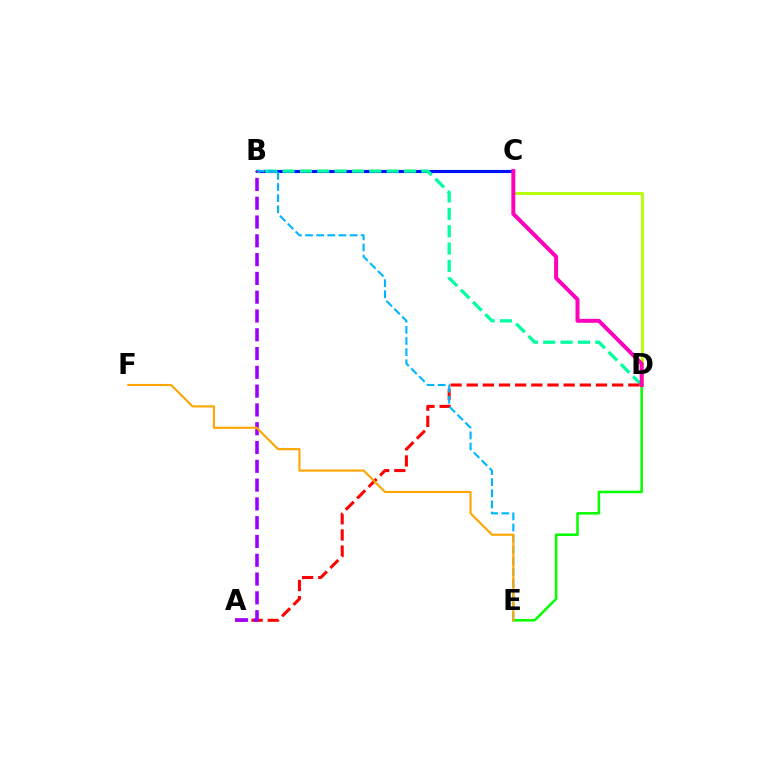{('B', 'C'): [{'color': '#0010ff', 'line_style': 'solid', 'thickness': 2.25}], ('B', 'D'): [{'color': '#00ff9d', 'line_style': 'dashed', 'thickness': 2.36}], ('A', 'D'): [{'color': '#ff0000', 'line_style': 'dashed', 'thickness': 2.19}], ('B', 'E'): [{'color': '#00b5ff', 'line_style': 'dashed', 'thickness': 1.51}], ('C', 'D'): [{'color': '#b3ff00', 'line_style': 'solid', 'thickness': 2.02}, {'color': '#ff00bd', 'line_style': 'solid', 'thickness': 2.86}], ('A', 'B'): [{'color': '#9b00ff', 'line_style': 'dashed', 'thickness': 2.55}], ('D', 'E'): [{'color': '#08ff00', 'line_style': 'solid', 'thickness': 1.83}], ('E', 'F'): [{'color': '#ffa500', 'line_style': 'solid', 'thickness': 1.53}]}